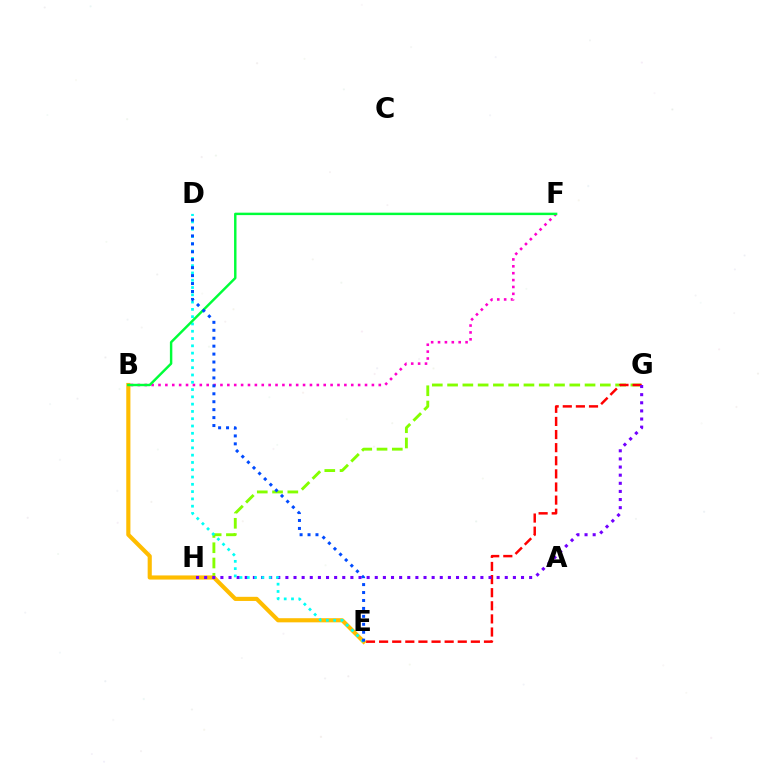{('G', 'H'): [{'color': '#84ff00', 'line_style': 'dashed', 'thickness': 2.07}, {'color': '#7200ff', 'line_style': 'dotted', 'thickness': 2.21}], ('E', 'G'): [{'color': '#ff0000', 'line_style': 'dashed', 'thickness': 1.78}], ('B', 'E'): [{'color': '#ffbd00', 'line_style': 'solid', 'thickness': 2.98}], ('B', 'F'): [{'color': '#ff00cf', 'line_style': 'dotted', 'thickness': 1.87}, {'color': '#00ff39', 'line_style': 'solid', 'thickness': 1.76}], ('D', 'E'): [{'color': '#00fff6', 'line_style': 'dotted', 'thickness': 1.98}, {'color': '#004bff', 'line_style': 'dotted', 'thickness': 2.16}]}